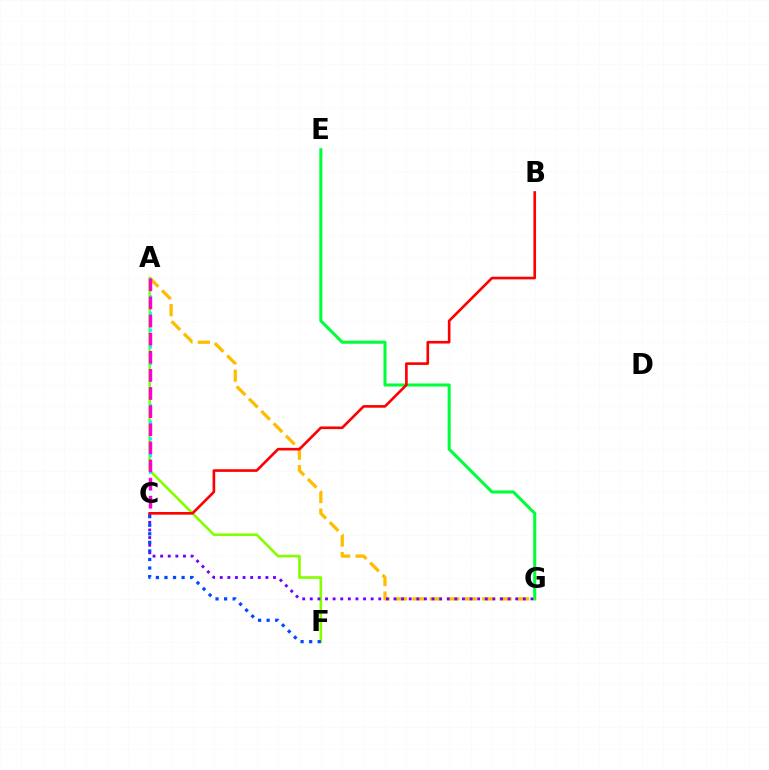{('A', 'F'): [{'color': '#84ff00', 'line_style': 'solid', 'thickness': 1.9}], ('E', 'G'): [{'color': '#00ff39', 'line_style': 'solid', 'thickness': 2.2}], ('A', 'G'): [{'color': '#ffbd00', 'line_style': 'dashed', 'thickness': 2.37}], ('C', 'G'): [{'color': '#7200ff', 'line_style': 'dotted', 'thickness': 2.07}], ('C', 'F'): [{'color': '#004bff', 'line_style': 'dotted', 'thickness': 2.33}], ('A', 'C'): [{'color': '#00fff6', 'line_style': 'dotted', 'thickness': 2.27}, {'color': '#ff00cf', 'line_style': 'dashed', 'thickness': 2.46}], ('B', 'C'): [{'color': '#ff0000', 'line_style': 'solid', 'thickness': 1.9}]}